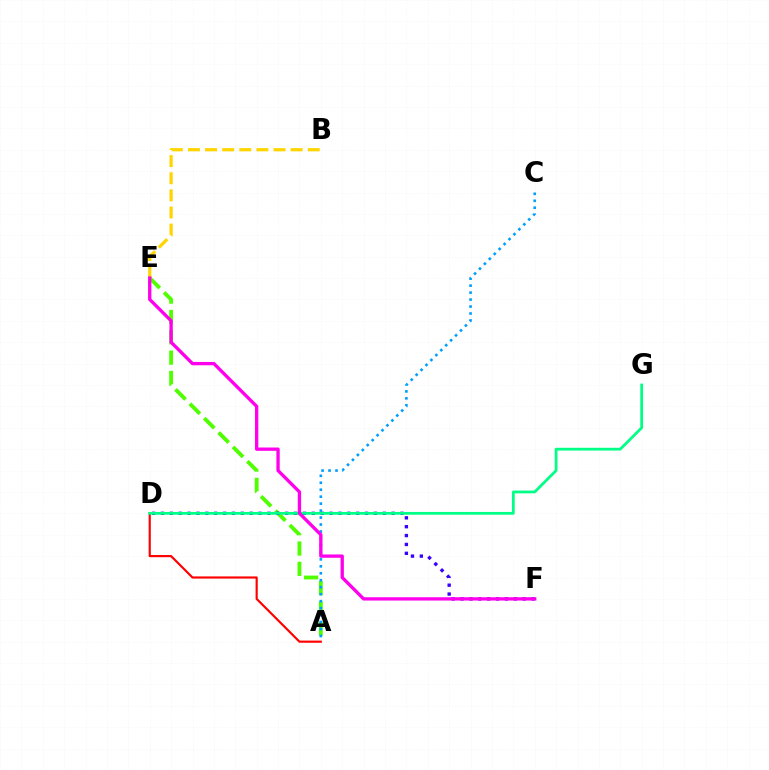{('B', 'E'): [{'color': '#ffd500', 'line_style': 'dashed', 'thickness': 2.33}], ('A', 'D'): [{'color': '#ff0000', 'line_style': 'solid', 'thickness': 1.55}], ('A', 'E'): [{'color': '#4fff00', 'line_style': 'dashed', 'thickness': 2.76}], ('D', 'F'): [{'color': '#3700ff', 'line_style': 'dotted', 'thickness': 2.41}], ('A', 'C'): [{'color': '#009eff', 'line_style': 'dotted', 'thickness': 1.89}], ('D', 'G'): [{'color': '#00ff86', 'line_style': 'solid', 'thickness': 2.0}], ('E', 'F'): [{'color': '#ff00ed', 'line_style': 'solid', 'thickness': 2.39}]}